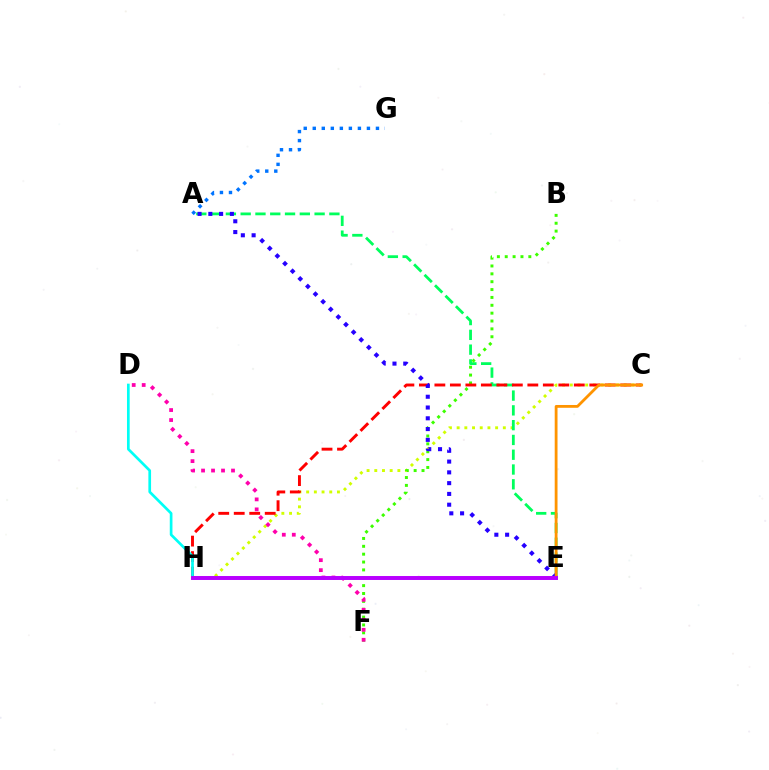{('C', 'H'): [{'color': '#d1ff00', 'line_style': 'dotted', 'thickness': 2.09}, {'color': '#ff0000', 'line_style': 'dashed', 'thickness': 2.1}], ('A', 'G'): [{'color': '#0074ff', 'line_style': 'dotted', 'thickness': 2.45}], ('A', 'E'): [{'color': '#00ff5c', 'line_style': 'dashed', 'thickness': 2.01}, {'color': '#2500ff', 'line_style': 'dotted', 'thickness': 2.93}], ('B', 'F'): [{'color': '#3dff00', 'line_style': 'dotted', 'thickness': 2.14}], ('D', 'H'): [{'color': '#00fff6', 'line_style': 'solid', 'thickness': 1.94}], ('D', 'F'): [{'color': '#ff00ac', 'line_style': 'dotted', 'thickness': 2.71}], ('C', 'E'): [{'color': '#ff9400', 'line_style': 'solid', 'thickness': 2.02}], ('E', 'H'): [{'color': '#b900ff', 'line_style': 'solid', 'thickness': 2.85}]}